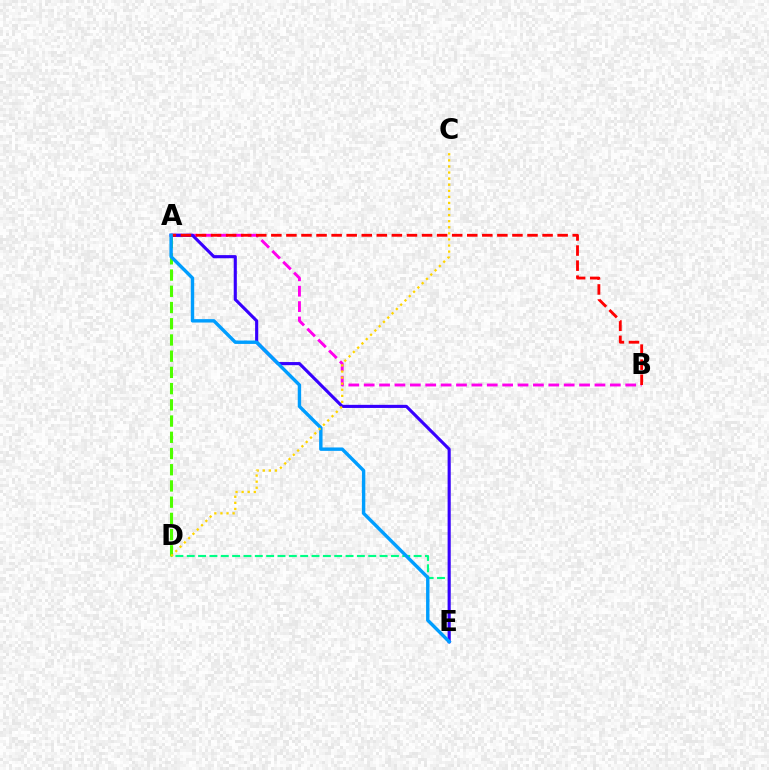{('A', 'B'): [{'color': '#ff00ed', 'line_style': 'dashed', 'thickness': 2.09}, {'color': '#ff0000', 'line_style': 'dashed', 'thickness': 2.05}], ('D', 'E'): [{'color': '#00ff86', 'line_style': 'dashed', 'thickness': 1.54}], ('A', 'E'): [{'color': '#3700ff', 'line_style': 'solid', 'thickness': 2.24}, {'color': '#009eff', 'line_style': 'solid', 'thickness': 2.45}], ('A', 'D'): [{'color': '#4fff00', 'line_style': 'dashed', 'thickness': 2.2}], ('C', 'D'): [{'color': '#ffd500', 'line_style': 'dotted', 'thickness': 1.65}]}